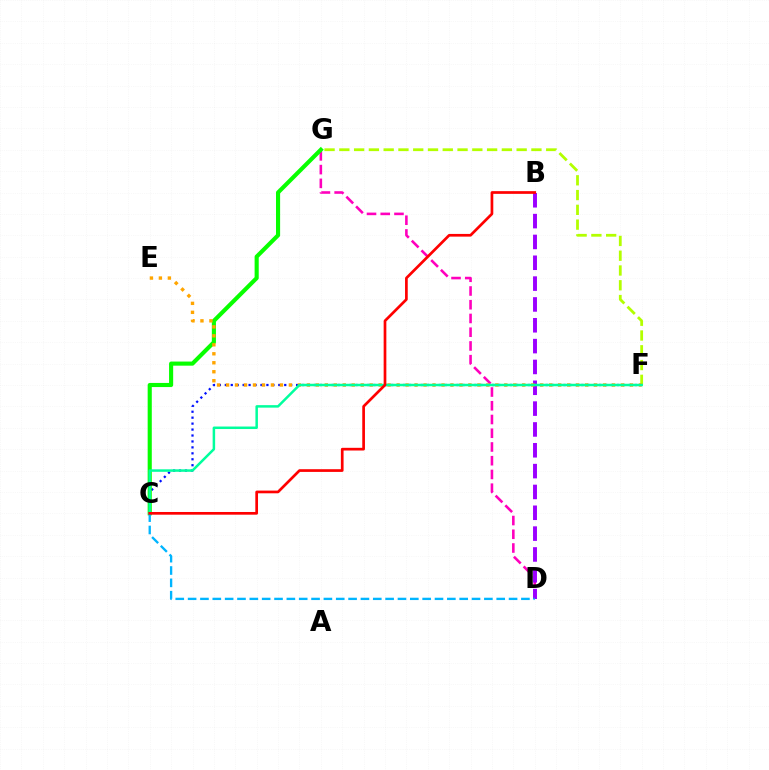{('D', 'G'): [{'color': '#ff00bd', 'line_style': 'dashed', 'thickness': 1.87}], ('C', 'F'): [{'color': '#0010ff', 'line_style': 'dotted', 'thickness': 1.61}, {'color': '#00ff9d', 'line_style': 'solid', 'thickness': 1.8}], ('F', 'G'): [{'color': '#b3ff00', 'line_style': 'dashed', 'thickness': 2.01}], ('C', 'G'): [{'color': '#08ff00', 'line_style': 'solid', 'thickness': 2.96}], ('B', 'D'): [{'color': '#9b00ff', 'line_style': 'dashed', 'thickness': 2.83}], ('E', 'F'): [{'color': '#ffa500', 'line_style': 'dotted', 'thickness': 2.44}], ('C', 'D'): [{'color': '#00b5ff', 'line_style': 'dashed', 'thickness': 1.68}], ('B', 'C'): [{'color': '#ff0000', 'line_style': 'solid', 'thickness': 1.94}]}